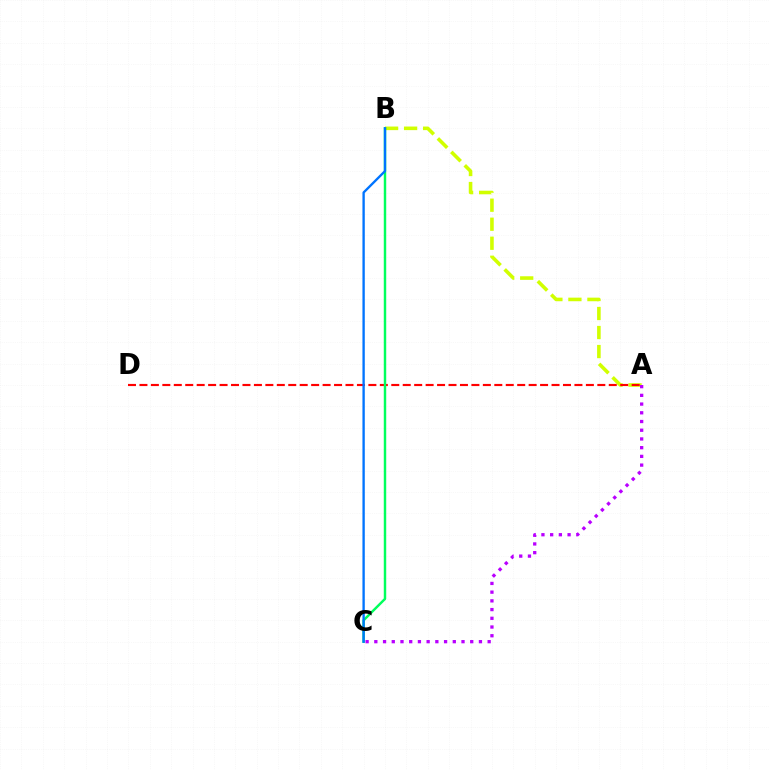{('A', 'B'): [{'color': '#d1ff00', 'line_style': 'dashed', 'thickness': 2.58}], ('A', 'C'): [{'color': '#b900ff', 'line_style': 'dotted', 'thickness': 2.37}], ('A', 'D'): [{'color': '#ff0000', 'line_style': 'dashed', 'thickness': 1.56}], ('B', 'C'): [{'color': '#00ff5c', 'line_style': 'solid', 'thickness': 1.76}, {'color': '#0074ff', 'line_style': 'solid', 'thickness': 1.69}]}